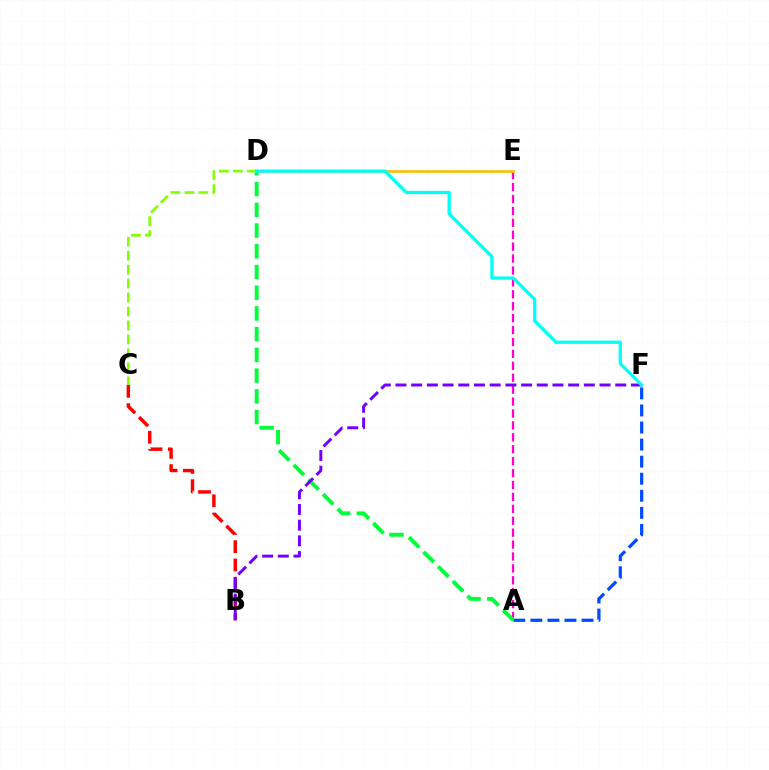{('B', 'C'): [{'color': '#ff0000', 'line_style': 'dashed', 'thickness': 2.48}], ('C', 'D'): [{'color': '#84ff00', 'line_style': 'dashed', 'thickness': 1.9}], ('A', 'E'): [{'color': '#ff00cf', 'line_style': 'dashed', 'thickness': 1.62}], ('A', 'F'): [{'color': '#004bff', 'line_style': 'dashed', 'thickness': 2.32}], ('D', 'E'): [{'color': '#ffbd00', 'line_style': 'solid', 'thickness': 1.88}], ('A', 'D'): [{'color': '#00ff39', 'line_style': 'dashed', 'thickness': 2.82}], ('B', 'F'): [{'color': '#7200ff', 'line_style': 'dashed', 'thickness': 2.13}], ('D', 'F'): [{'color': '#00fff6', 'line_style': 'solid', 'thickness': 2.36}]}